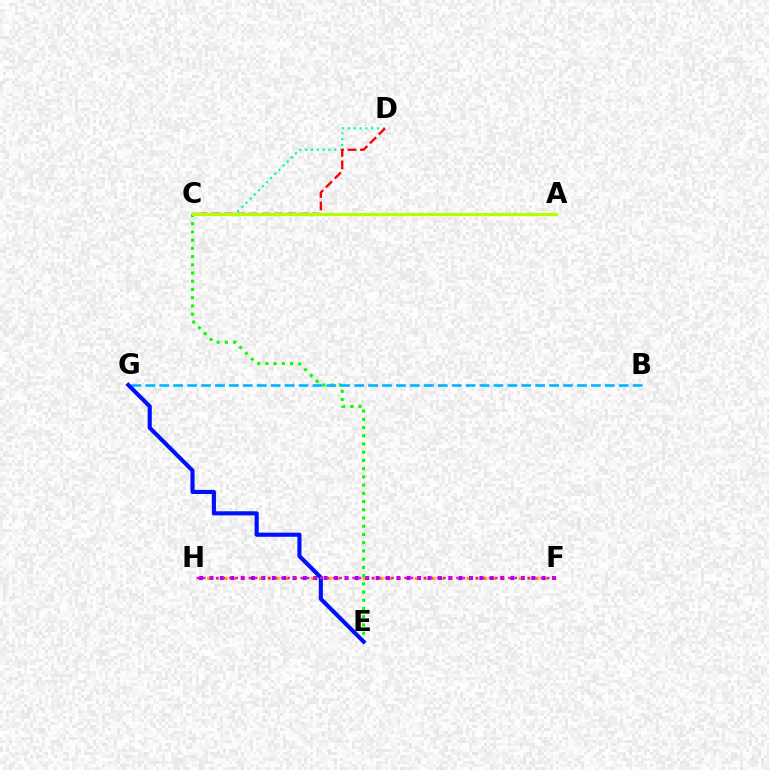{('C', 'E'): [{'color': '#08ff00', 'line_style': 'dotted', 'thickness': 2.24}], ('B', 'G'): [{'color': '#00b5ff', 'line_style': 'dashed', 'thickness': 1.89}], ('F', 'H'): [{'color': '#ffa500', 'line_style': 'dotted', 'thickness': 2.35}, {'color': '#9b00ff', 'line_style': 'dotted', 'thickness': 2.82}, {'color': '#ff00bd', 'line_style': 'dotted', 'thickness': 1.76}], ('C', 'D'): [{'color': '#00ff9d', 'line_style': 'dotted', 'thickness': 1.58}, {'color': '#ff0000', 'line_style': 'dashed', 'thickness': 1.7}], ('A', 'C'): [{'color': '#b3ff00', 'line_style': 'solid', 'thickness': 2.25}], ('E', 'G'): [{'color': '#0010ff', 'line_style': 'solid', 'thickness': 2.96}]}